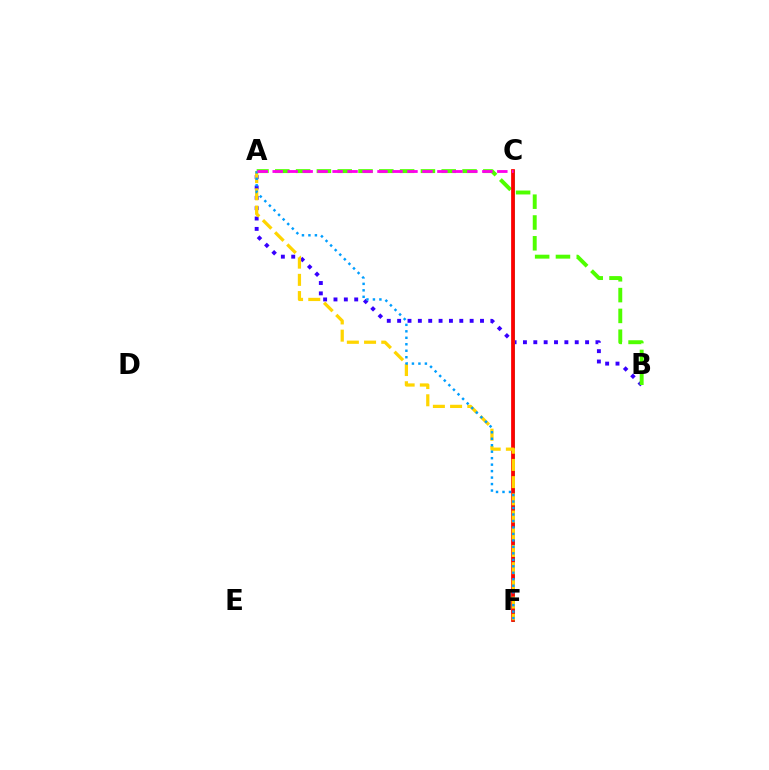{('A', 'B'): [{'color': '#3700ff', 'line_style': 'dotted', 'thickness': 2.81}, {'color': '#4fff00', 'line_style': 'dashed', 'thickness': 2.83}], ('C', 'F'): [{'color': '#00ff86', 'line_style': 'solid', 'thickness': 2.16}, {'color': '#ff0000', 'line_style': 'solid', 'thickness': 2.69}], ('A', 'F'): [{'color': '#ffd500', 'line_style': 'dashed', 'thickness': 2.34}, {'color': '#009eff', 'line_style': 'dotted', 'thickness': 1.76}], ('A', 'C'): [{'color': '#ff00ed', 'line_style': 'dashed', 'thickness': 2.03}]}